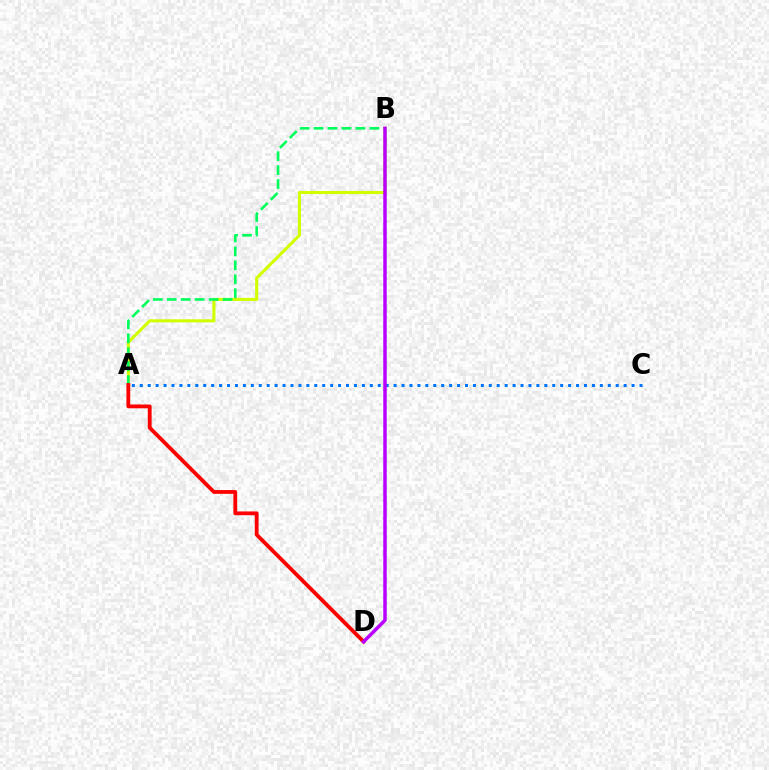{('A', 'B'): [{'color': '#d1ff00', 'line_style': 'solid', 'thickness': 2.22}, {'color': '#00ff5c', 'line_style': 'dashed', 'thickness': 1.89}], ('A', 'D'): [{'color': '#ff0000', 'line_style': 'solid', 'thickness': 2.73}], ('A', 'C'): [{'color': '#0074ff', 'line_style': 'dotted', 'thickness': 2.16}], ('B', 'D'): [{'color': '#b900ff', 'line_style': 'solid', 'thickness': 2.51}]}